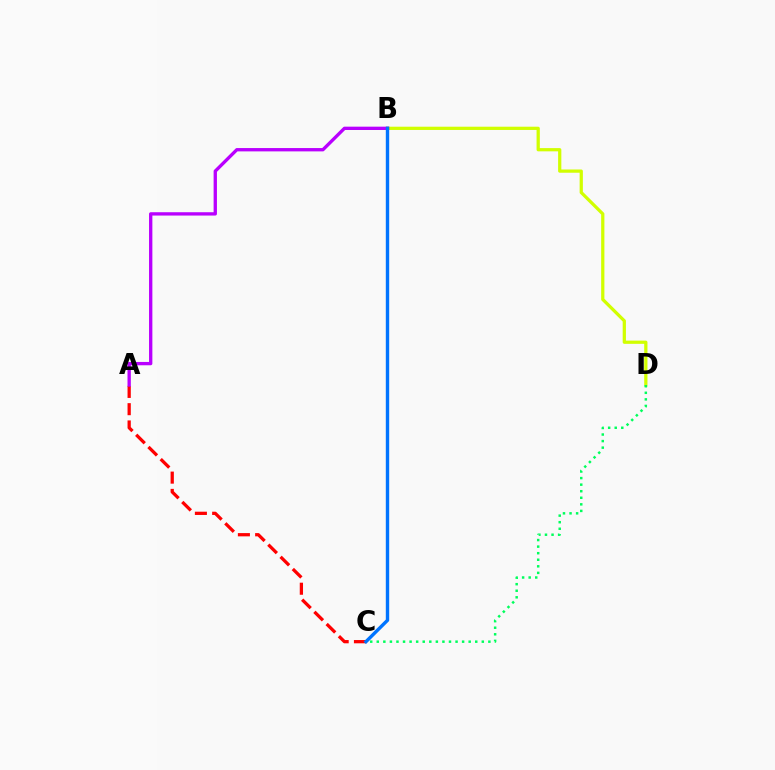{('A', 'C'): [{'color': '#ff0000', 'line_style': 'dashed', 'thickness': 2.35}], ('B', 'D'): [{'color': '#d1ff00', 'line_style': 'solid', 'thickness': 2.34}], ('A', 'B'): [{'color': '#b900ff', 'line_style': 'solid', 'thickness': 2.4}], ('B', 'C'): [{'color': '#0074ff', 'line_style': 'solid', 'thickness': 2.44}], ('C', 'D'): [{'color': '#00ff5c', 'line_style': 'dotted', 'thickness': 1.78}]}